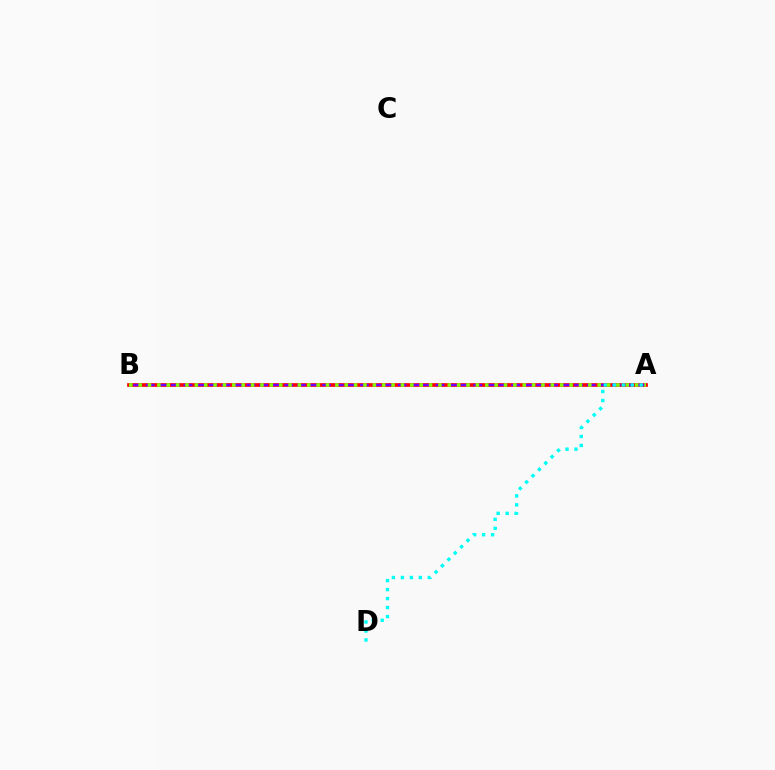{('A', 'B'): [{'color': '#ff0000', 'line_style': 'solid', 'thickness': 2.65}, {'color': '#7200ff', 'line_style': 'dashed', 'thickness': 1.71}, {'color': '#84ff00', 'line_style': 'dotted', 'thickness': 2.55}], ('A', 'D'): [{'color': '#00fff6', 'line_style': 'dotted', 'thickness': 2.44}]}